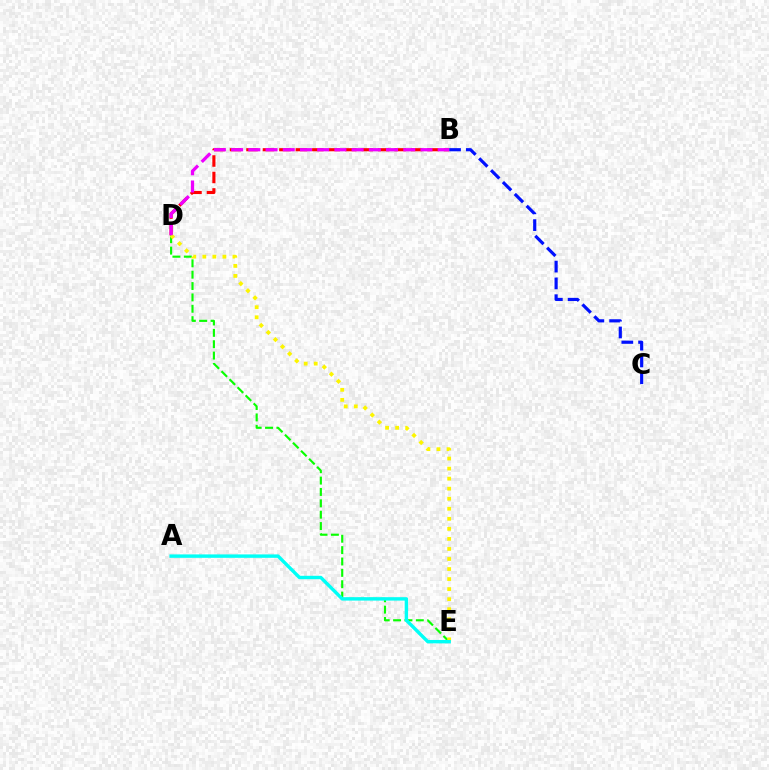{('B', 'D'): [{'color': '#ff0000', 'line_style': 'dashed', 'thickness': 2.24}, {'color': '#ee00ff', 'line_style': 'dashed', 'thickness': 2.34}], ('D', 'E'): [{'color': '#08ff00', 'line_style': 'dashed', 'thickness': 1.54}, {'color': '#fcf500', 'line_style': 'dotted', 'thickness': 2.73}], ('B', 'C'): [{'color': '#0010ff', 'line_style': 'dashed', 'thickness': 2.28}], ('A', 'E'): [{'color': '#00fff6', 'line_style': 'solid', 'thickness': 2.45}]}